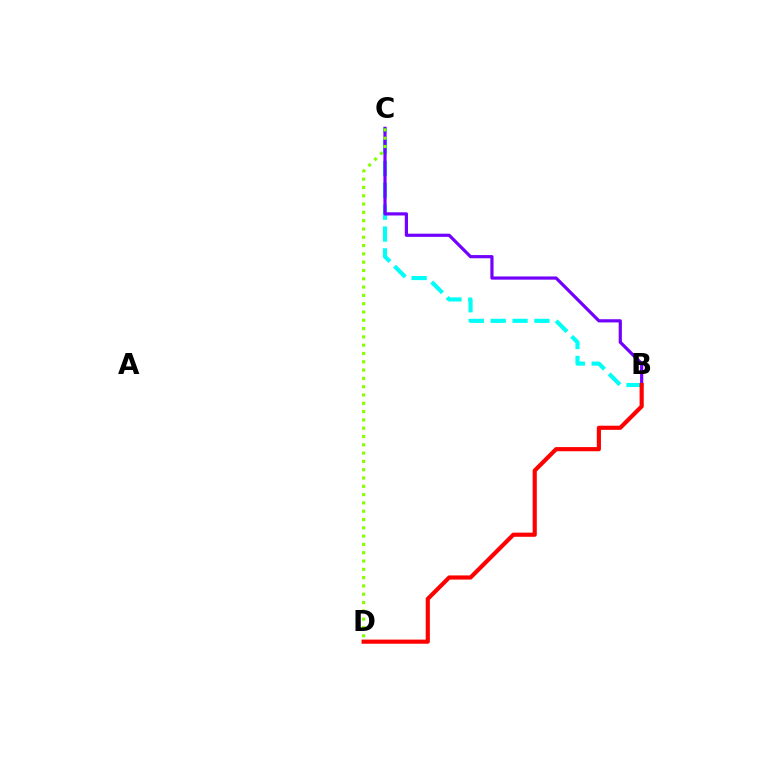{('B', 'C'): [{'color': '#00fff6', 'line_style': 'dashed', 'thickness': 2.97}, {'color': '#7200ff', 'line_style': 'solid', 'thickness': 2.29}], ('C', 'D'): [{'color': '#84ff00', 'line_style': 'dotted', 'thickness': 2.26}], ('B', 'D'): [{'color': '#ff0000', 'line_style': 'solid', 'thickness': 2.99}]}